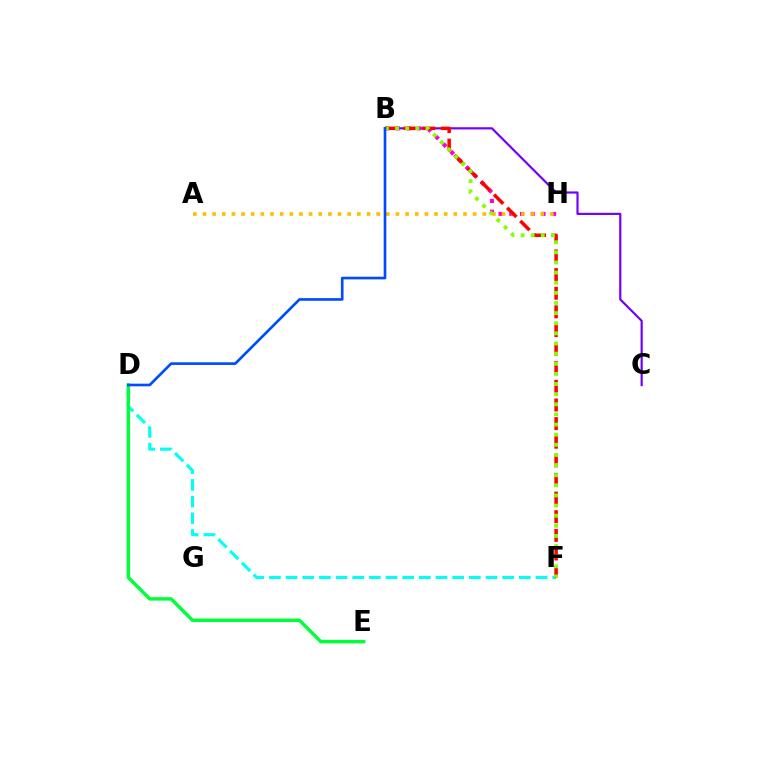{('B', 'C'): [{'color': '#7200ff', 'line_style': 'solid', 'thickness': 1.57}], ('B', 'H'): [{'color': '#ff00cf', 'line_style': 'dotted', 'thickness': 2.92}], ('A', 'H'): [{'color': '#ffbd00', 'line_style': 'dotted', 'thickness': 2.62}], ('D', 'F'): [{'color': '#00fff6', 'line_style': 'dashed', 'thickness': 2.26}], ('B', 'F'): [{'color': '#ff0000', 'line_style': 'dashed', 'thickness': 2.53}, {'color': '#84ff00', 'line_style': 'dotted', 'thickness': 2.75}], ('D', 'E'): [{'color': '#00ff39', 'line_style': 'solid', 'thickness': 2.49}], ('B', 'D'): [{'color': '#004bff', 'line_style': 'solid', 'thickness': 1.91}]}